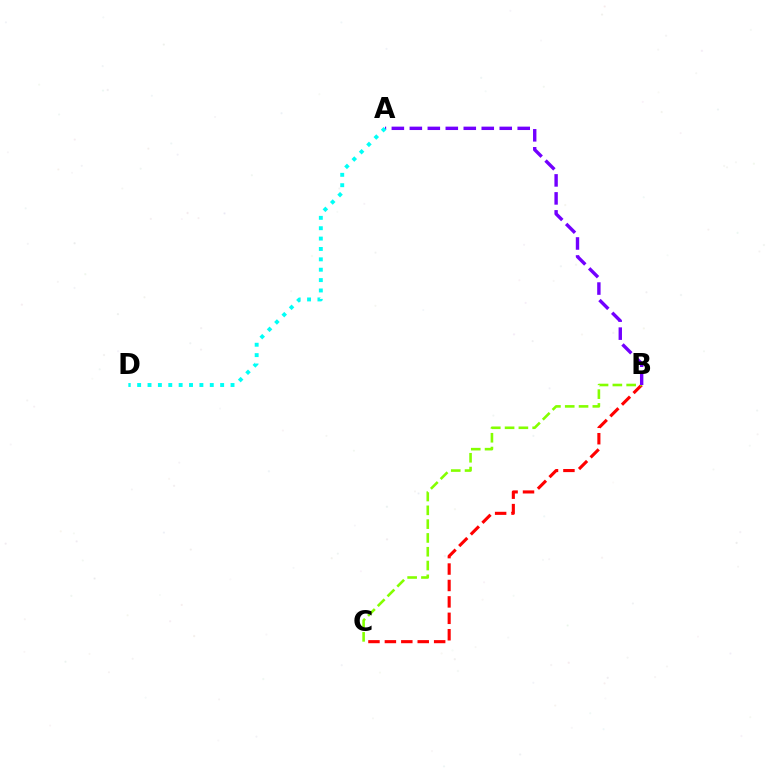{('B', 'C'): [{'color': '#ff0000', 'line_style': 'dashed', 'thickness': 2.23}, {'color': '#84ff00', 'line_style': 'dashed', 'thickness': 1.88}], ('A', 'B'): [{'color': '#7200ff', 'line_style': 'dashed', 'thickness': 2.44}], ('A', 'D'): [{'color': '#00fff6', 'line_style': 'dotted', 'thickness': 2.82}]}